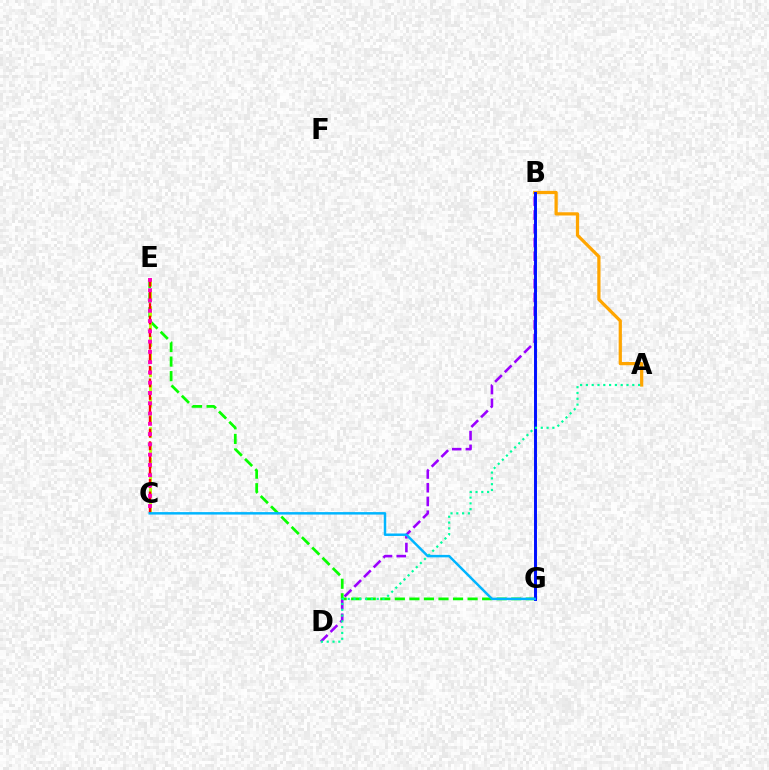{('E', 'G'): [{'color': '#08ff00', 'line_style': 'dashed', 'thickness': 1.98}], ('B', 'D'): [{'color': '#9b00ff', 'line_style': 'dashed', 'thickness': 1.87}], ('A', 'B'): [{'color': '#ffa500', 'line_style': 'solid', 'thickness': 2.33}], ('C', 'E'): [{'color': '#b3ff00', 'line_style': 'dashed', 'thickness': 2.06}, {'color': '#ff0000', 'line_style': 'dashed', 'thickness': 1.71}, {'color': '#ff00bd', 'line_style': 'dotted', 'thickness': 2.79}], ('B', 'G'): [{'color': '#0010ff', 'line_style': 'solid', 'thickness': 2.13}], ('A', 'D'): [{'color': '#00ff9d', 'line_style': 'dotted', 'thickness': 1.58}], ('C', 'G'): [{'color': '#00b5ff', 'line_style': 'solid', 'thickness': 1.78}]}